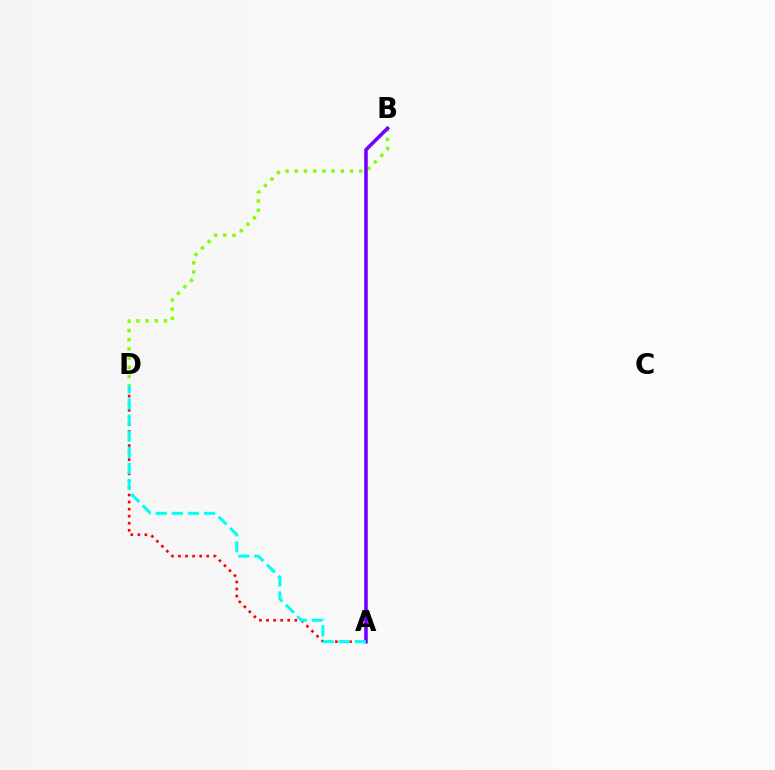{('B', 'D'): [{'color': '#84ff00', 'line_style': 'dotted', 'thickness': 2.5}], ('A', 'D'): [{'color': '#ff0000', 'line_style': 'dotted', 'thickness': 1.92}, {'color': '#00fff6', 'line_style': 'dashed', 'thickness': 2.19}], ('A', 'B'): [{'color': '#7200ff', 'line_style': 'solid', 'thickness': 2.58}]}